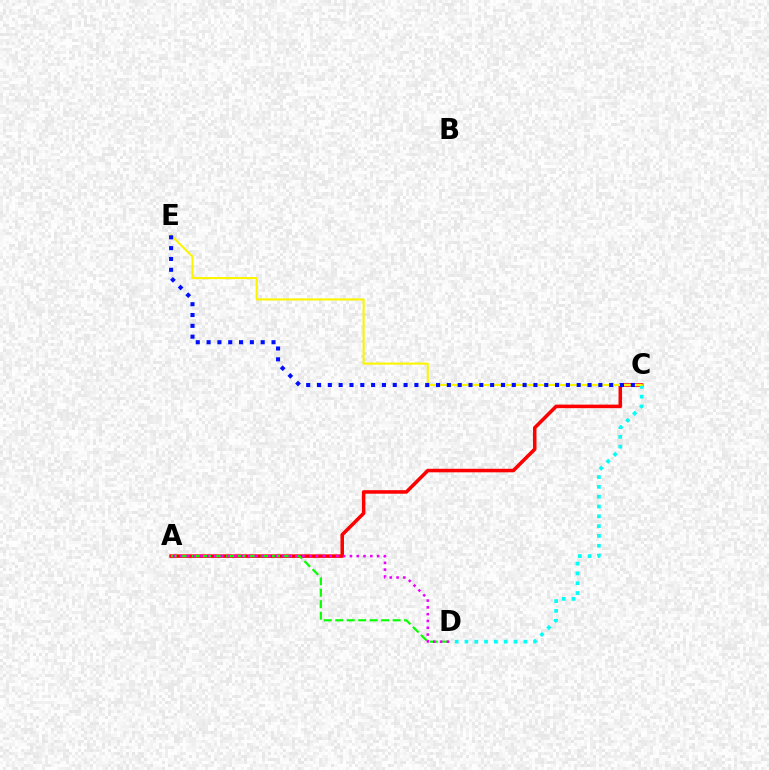{('A', 'C'): [{'color': '#ff0000', 'line_style': 'solid', 'thickness': 2.55}], ('C', 'D'): [{'color': '#00fff6', 'line_style': 'dotted', 'thickness': 2.67}], ('C', 'E'): [{'color': '#fcf500', 'line_style': 'solid', 'thickness': 1.51}, {'color': '#0010ff', 'line_style': 'dotted', 'thickness': 2.94}], ('A', 'D'): [{'color': '#08ff00', 'line_style': 'dashed', 'thickness': 1.56}, {'color': '#ee00ff', 'line_style': 'dotted', 'thickness': 1.85}]}